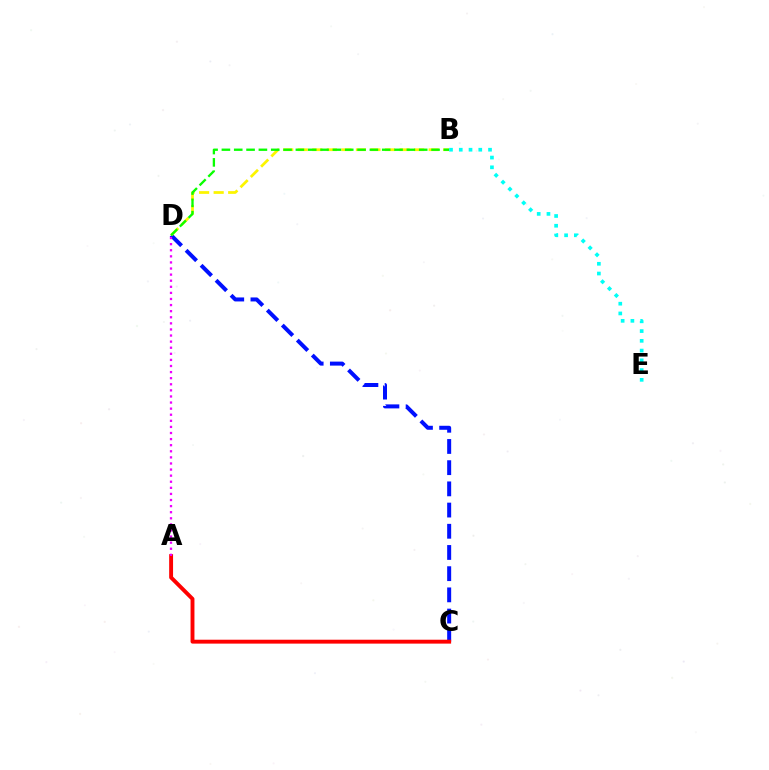{('C', 'D'): [{'color': '#0010ff', 'line_style': 'dashed', 'thickness': 2.88}], ('B', 'D'): [{'color': '#fcf500', 'line_style': 'dashed', 'thickness': 1.98}, {'color': '#08ff00', 'line_style': 'dashed', 'thickness': 1.68}], ('A', 'C'): [{'color': '#ff0000', 'line_style': 'solid', 'thickness': 2.81}], ('B', 'E'): [{'color': '#00fff6', 'line_style': 'dotted', 'thickness': 2.65}], ('A', 'D'): [{'color': '#ee00ff', 'line_style': 'dotted', 'thickness': 1.66}]}